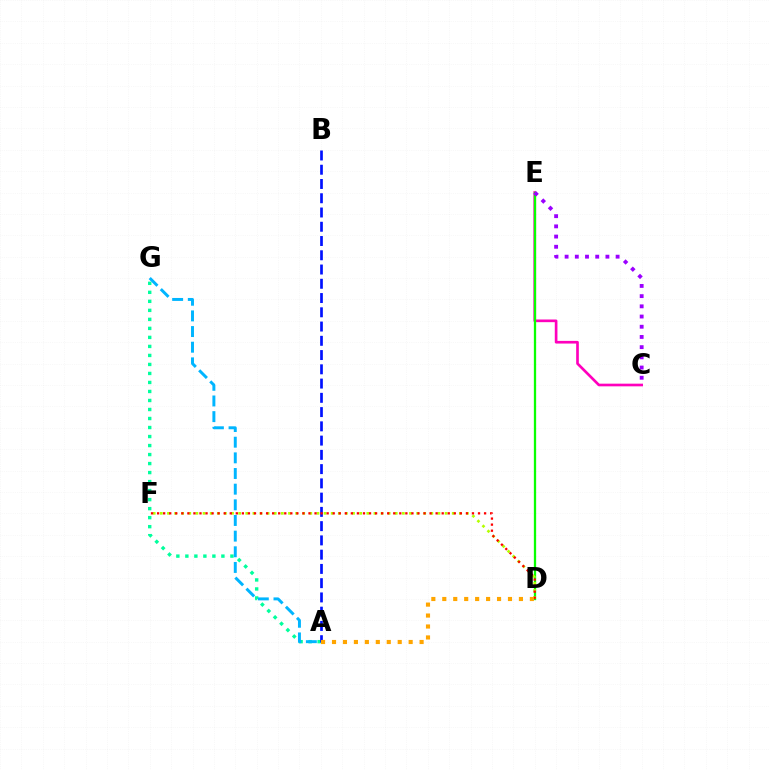{('C', 'E'): [{'color': '#ff00bd', 'line_style': 'solid', 'thickness': 1.92}, {'color': '#9b00ff', 'line_style': 'dotted', 'thickness': 2.77}], ('A', 'G'): [{'color': '#00ff9d', 'line_style': 'dotted', 'thickness': 2.45}, {'color': '#00b5ff', 'line_style': 'dashed', 'thickness': 2.13}], ('A', 'B'): [{'color': '#0010ff', 'line_style': 'dashed', 'thickness': 1.94}], ('D', 'E'): [{'color': '#08ff00', 'line_style': 'solid', 'thickness': 1.65}], ('D', 'F'): [{'color': '#b3ff00', 'line_style': 'dotted', 'thickness': 1.93}, {'color': '#ff0000', 'line_style': 'dotted', 'thickness': 1.65}], ('A', 'D'): [{'color': '#ffa500', 'line_style': 'dotted', 'thickness': 2.97}]}